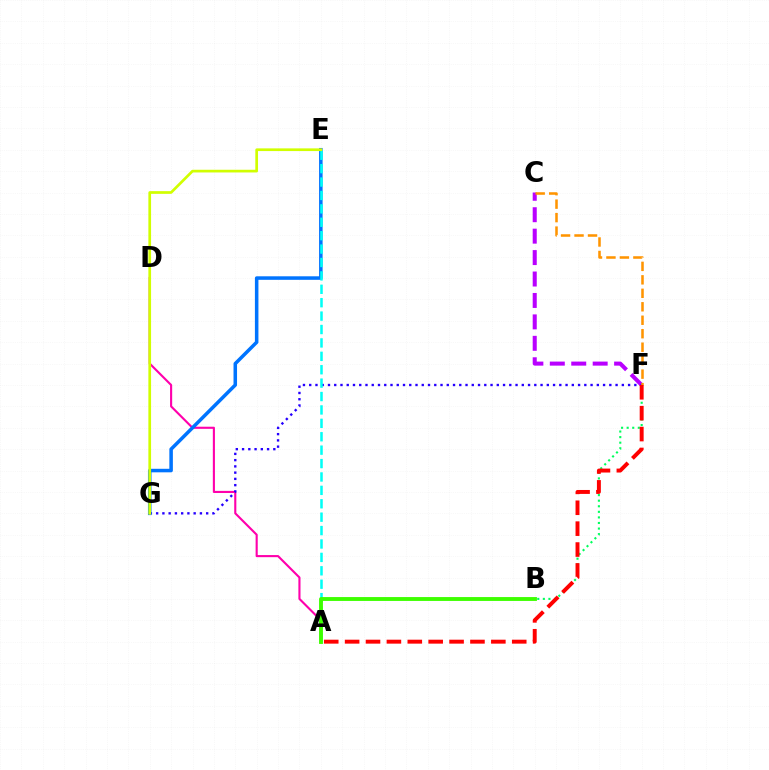{('A', 'D'): [{'color': '#ff00ac', 'line_style': 'solid', 'thickness': 1.52}], ('C', 'F'): [{'color': '#b900ff', 'line_style': 'dashed', 'thickness': 2.91}, {'color': '#ff9400', 'line_style': 'dashed', 'thickness': 1.83}], ('F', 'G'): [{'color': '#2500ff', 'line_style': 'dotted', 'thickness': 1.7}], ('B', 'F'): [{'color': '#00ff5c', 'line_style': 'dotted', 'thickness': 1.51}], ('E', 'G'): [{'color': '#0074ff', 'line_style': 'solid', 'thickness': 2.54}, {'color': '#d1ff00', 'line_style': 'solid', 'thickness': 1.94}], ('A', 'E'): [{'color': '#00fff6', 'line_style': 'dashed', 'thickness': 1.82}], ('A', 'F'): [{'color': '#ff0000', 'line_style': 'dashed', 'thickness': 2.84}], ('A', 'B'): [{'color': '#3dff00', 'line_style': 'solid', 'thickness': 2.78}]}